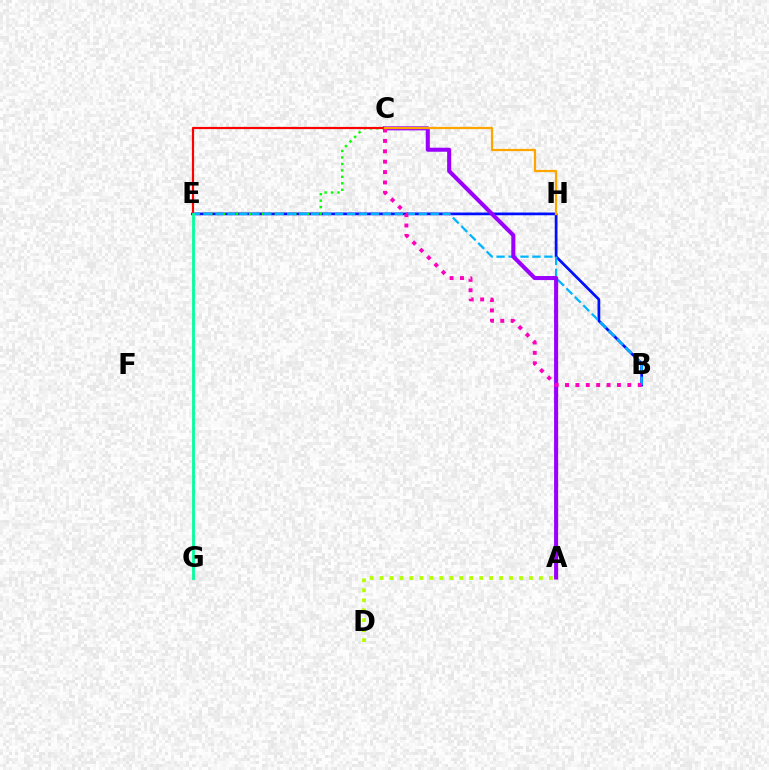{('B', 'E'): [{'color': '#0010ff', 'line_style': 'solid', 'thickness': 1.97}, {'color': '#00b5ff', 'line_style': 'dashed', 'thickness': 1.62}], ('C', 'E'): [{'color': '#08ff00', 'line_style': 'dotted', 'thickness': 1.76}, {'color': '#ff0000', 'line_style': 'solid', 'thickness': 1.58}], ('E', 'G'): [{'color': '#00ff9d', 'line_style': 'solid', 'thickness': 2.0}], ('A', 'C'): [{'color': '#9b00ff', 'line_style': 'solid', 'thickness': 2.93}], ('B', 'C'): [{'color': '#ff00bd', 'line_style': 'dotted', 'thickness': 2.82}], ('A', 'D'): [{'color': '#b3ff00', 'line_style': 'dotted', 'thickness': 2.71}], ('C', 'H'): [{'color': '#ffa500', 'line_style': 'solid', 'thickness': 1.61}]}